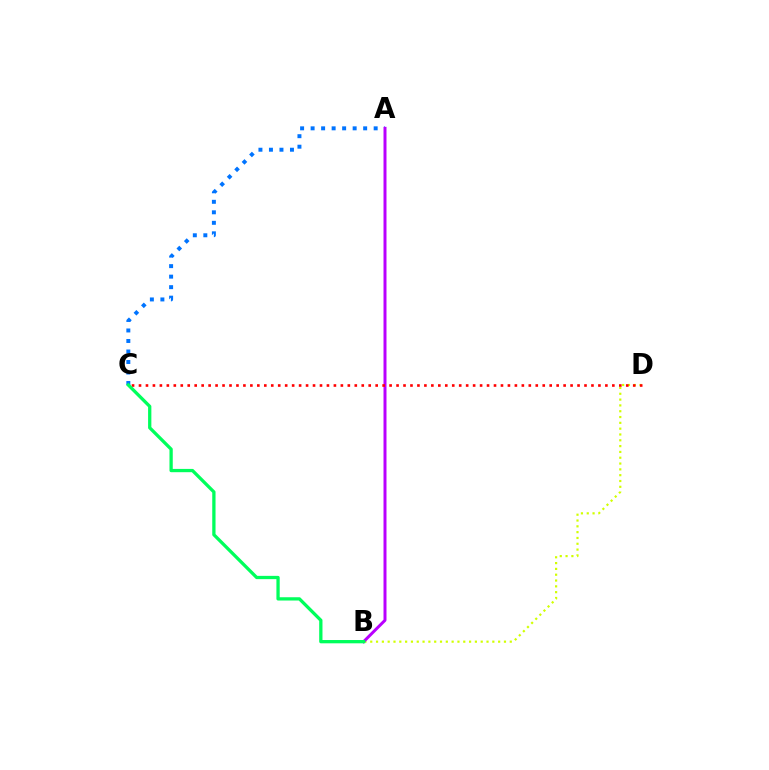{('A', 'C'): [{'color': '#0074ff', 'line_style': 'dotted', 'thickness': 2.86}], ('B', 'D'): [{'color': '#d1ff00', 'line_style': 'dotted', 'thickness': 1.58}], ('A', 'B'): [{'color': '#b900ff', 'line_style': 'solid', 'thickness': 2.15}], ('C', 'D'): [{'color': '#ff0000', 'line_style': 'dotted', 'thickness': 1.89}], ('B', 'C'): [{'color': '#00ff5c', 'line_style': 'solid', 'thickness': 2.36}]}